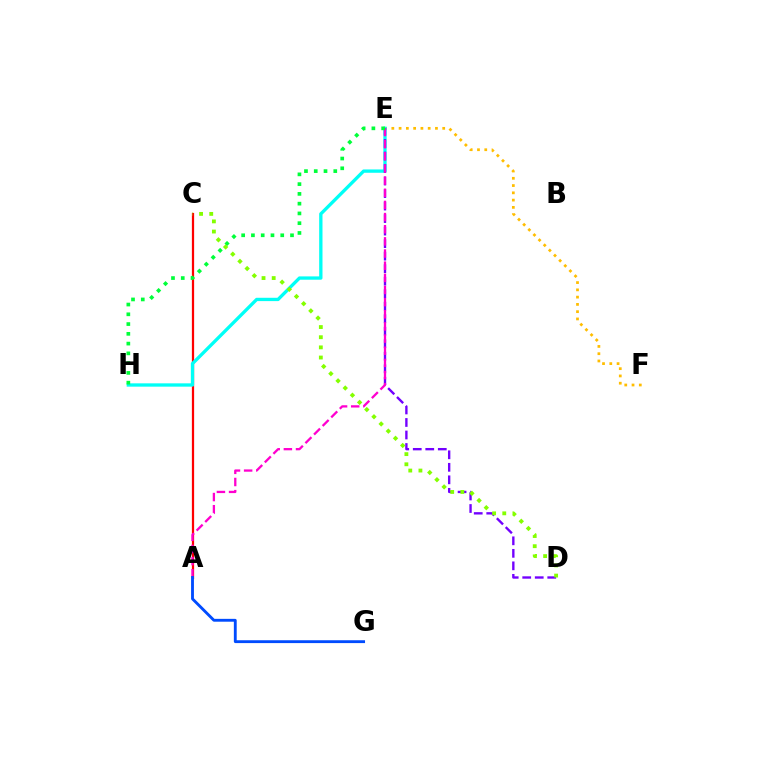{('E', 'F'): [{'color': '#ffbd00', 'line_style': 'dotted', 'thickness': 1.98}], ('A', 'C'): [{'color': '#ff0000', 'line_style': 'solid', 'thickness': 1.62}], ('E', 'H'): [{'color': '#00fff6', 'line_style': 'solid', 'thickness': 2.39}, {'color': '#00ff39', 'line_style': 'dotted', 'thickness': 2.65}], ('D', 'E'): [{'color': '#7200ff', 'line_style': 'dashed', 'thickness': 1.7}], ('A', 'E'): [{'color': '#ff00cf', 'line_style': 'dashed', 'thickness': 1.65}], ('A', 'G'): [{'color': '#004bff', 'line_style': 'solid', 'thickness': 2.05}], ('C', 'D'): [{'color': '#84ff00', 'line_style': 'dotted', 'thickness': 2.76}]}